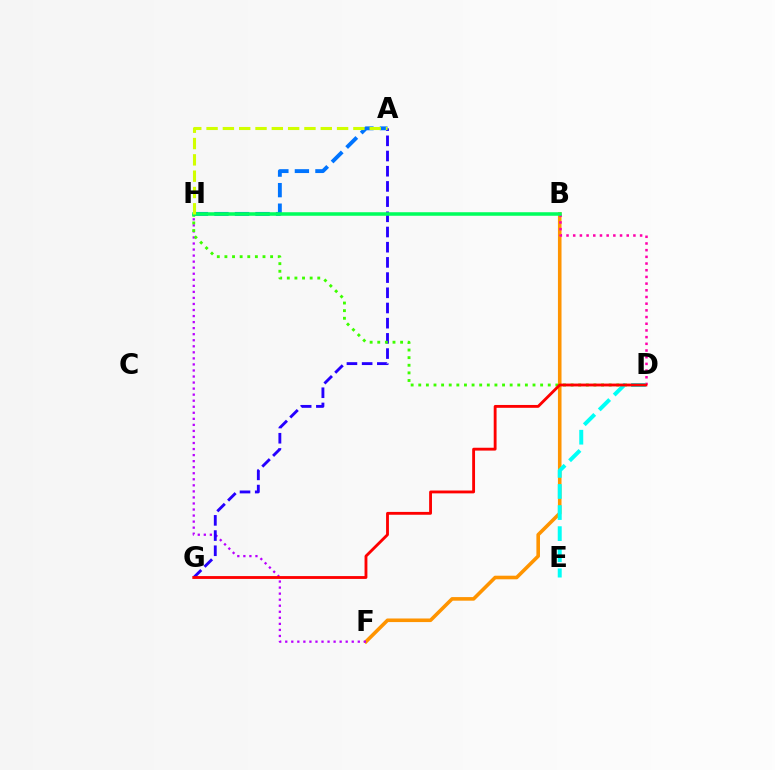{('B', 'F'): [{'color': '#ff9400', 'line_style': 'solid', 'thickness': 2.59}], ('F', 'H'): [{'color': '#b900ff', 'line_style': 'dotted', 'thickness': 1.64}], ('A', 'G'): [{'color': '#2500ff', 'line_style': 'dashed', 'thickness': 2.06}], ('B', 'D'): [{'color': '#ff00ac', 'line_style': 'dotted', 'thickness': 1.82}], ('D', 'H'): [{'color': '#3dff00', 'line_style': 'dotted', 'thickness': 2.07}], ('D', 'E'): [{'color': '#00fff6', 'line_style': 'dashed', 'thickness': 2.86}], ('A', 'H'): [{'color': '#0074ff', 'line_style': 'dashed', 'thickness': 2.79}, {'color': '#d1ff00', 'line_style': 'dashed', 'thickness': 2.22}], ('D', 'G'): [{'color': '#ff0000', 'line_style': 'solid', 'thickness': 2.05}], ('B', 'H'): [{'color': '#00ff5c', 'line_style': 'solid', 'thickness': 2.55}]}